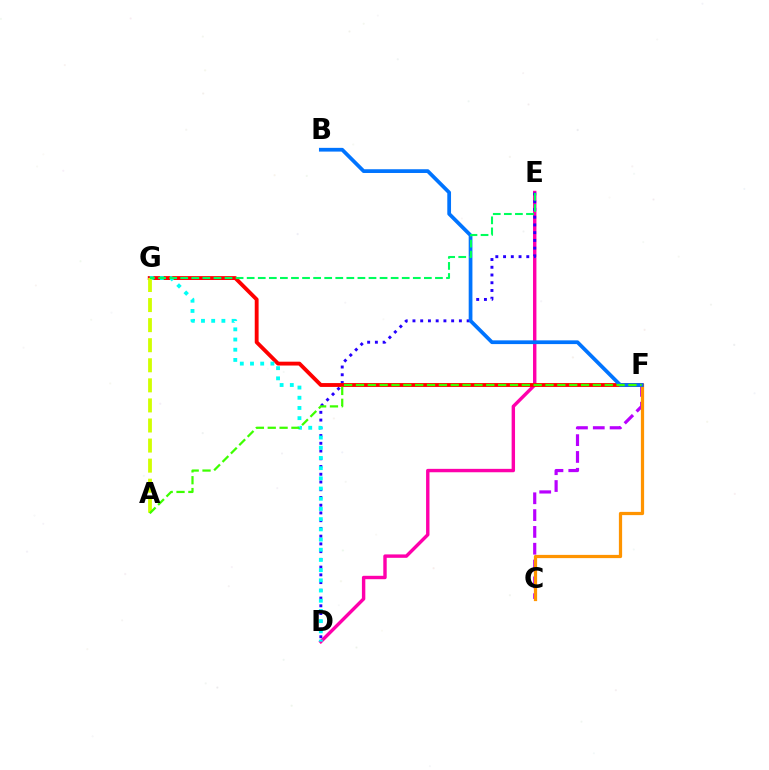{('D', 'E'): [{'color': '#ff00ac', 'line_style': 'solid', 'thickness': 2.45}, {'color': '#2500ff', 'line_style': 'dotted', 'thickness': 2.1}], ('C', 'F'): [{'color': '#b900ff', 'line_style': 'dashed', 'thickness': 2.28}, {'color': '#ff9400', 'line_style': 'solid', 'thickness': 2.33}], ('F', 'G'): [{'color': '#ff0000', 'line_style': 'solid', 'thickness': 2.78}], ('B', 'F'): [{'color': '#0074ff', 'line_style': 'solid', 'thickness': 2.69}], ('D', 'G'): [{'color': '#00fff6', 'line_style': 'dotted', 'thickness': 2.77}], ('A', 'G'): [{'color': '#d1ff00', 'line_style': 'dashed', 'thickness': 2.73}], ('A', 'F'): [{'color': '#3dff00', 'line_style': 'dashed', 'thickness': 1.61}], ('E', 'G'): [{'color': '#00ff5c', 'line_style': 'dashed', 'thickness': 1.5}]}